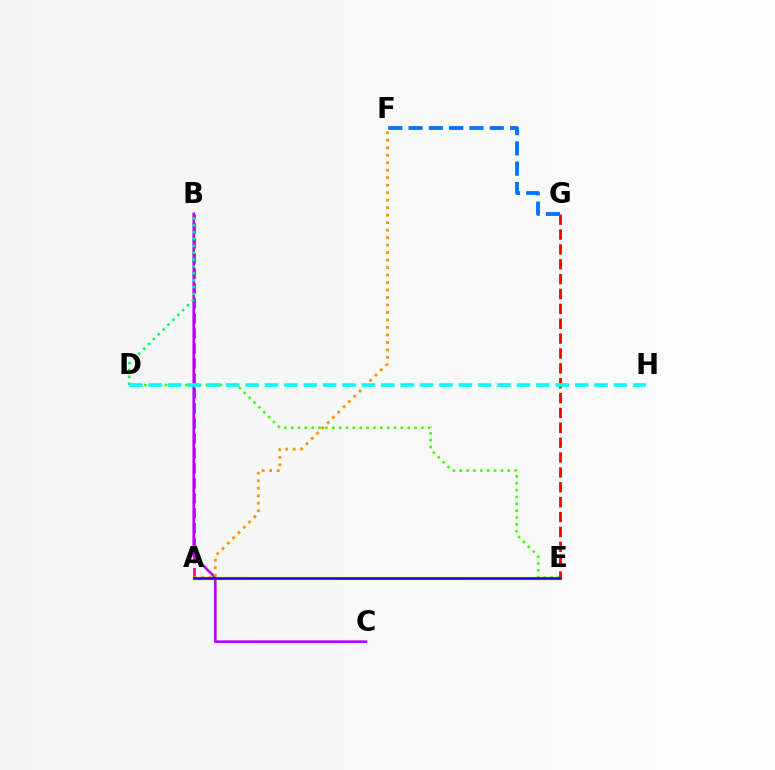{('A', 'E'): [{'color': '#d1ff00', 'line_style': 'solid', 'thickness': 2.49}, {'color': '#2500ff', 'line_style': 'solid', 'thickness': 1.89}], ('A', 'B'): [{'color': '#ff00ac', 'line_style': 'dashed', 'thickness': 2.04}], ('B', 'C'): [{'color': '#b900ff', 'line_style': 'solid', 'thickness': 1.91}], ('D', 'E'): [{'color': '#3dff00', 'line_style': 'dotted', 'thickness': 1.86}], ('E', 'G'): [{'color': '#ff0000', 'line_style': 'dashed', 'thickness': 2.02}], ('B', 'D'): [{'color': '#00ff5c', 'line_style': 'dotted', 'thickness': 1.86}], ('F', 'G'): [{'color': '#0074ff', 'line_style': 'dashed', 'thickness': 2.76}], ('A', 'F'): [{'color': '#ff9400', 'line_style': 'dotted', 'thickness': 2.03}], ('D', 'H'): [{'color': '#00fff6', 'line_style': 'dashed', 'thickness': 2.63}]}